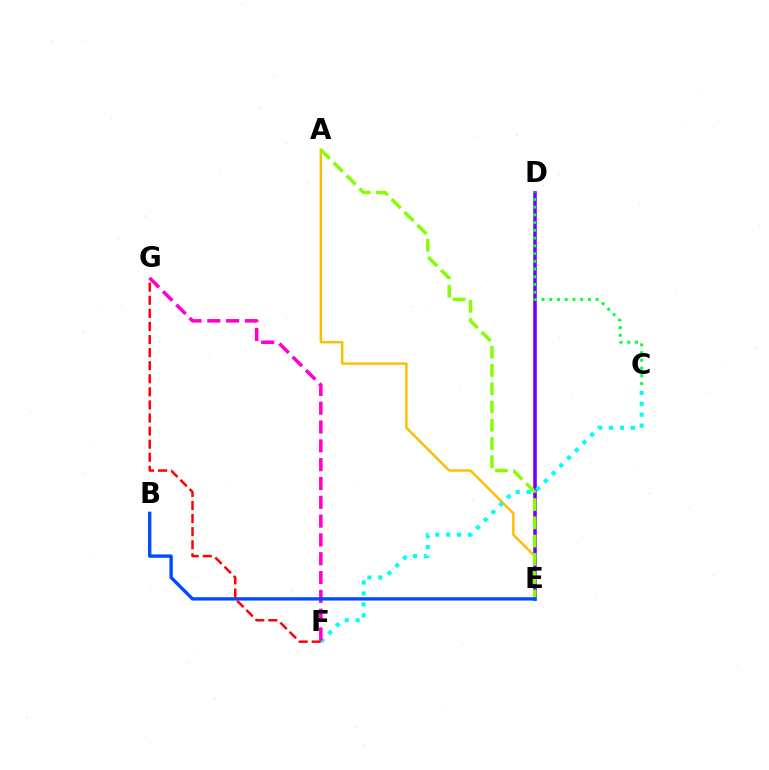{('A', 'E'): [{'color': '#ffbd00', 'line_style': 'solid', 'thickness': 1.74}, {'color': '#84ff00', 'line_style': 'dashed', 'thickness': 2.48}], ('D', 'E'): [{'color': '#7200ff', 'line_style': 'solid', 'thickness': 2.57}], ('C', 'F'): [{'color': '#00fff6', 'line_style': 'dotted', 'thickness': 2.96}], ('C', 'D'): [{'color': '#00ff39', 'line_style': 'dotted', 'thickness': 2.1}], ('F', 'G'): [{'color': '#ff00cf', 'line_style': 'dashed', 'thickness': 2.56}, {'color': '#ff0000', 'line_style': 'dashed', 'thickness': 1.78}], ('B', 'E'): [{'color': '#004bff', 'line_style': 'solid', 'thickness': 2.41}]}